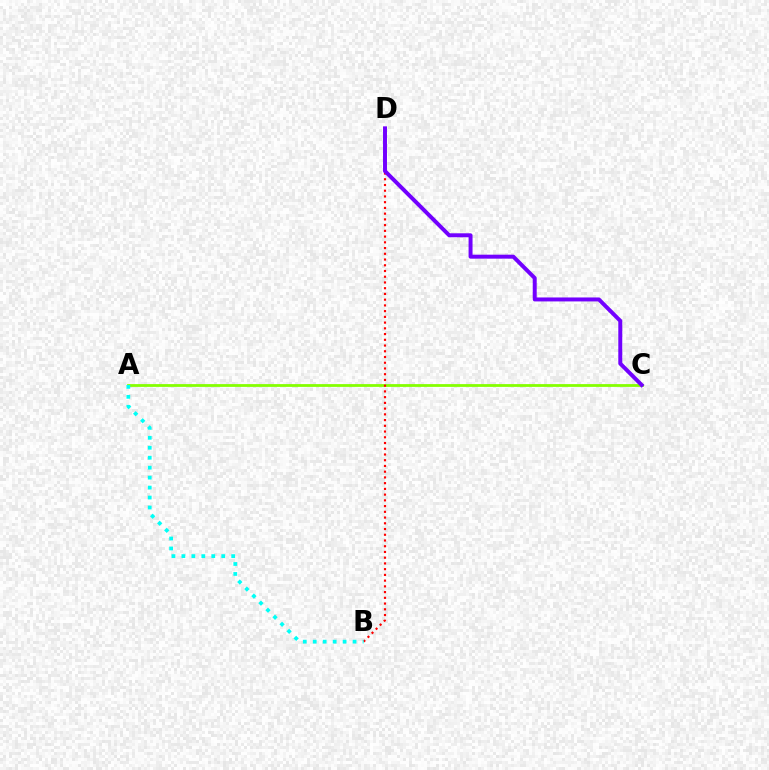{('A', 'C'): [{'color': '#84ff00', 'line_style': 'solid', 'thickness': 2.0}], ('B', 'D'): [{'color': '#ff0000', 'line_style': 'dotted', 'thickness': 1.56}], ('A', 'B'): [{'color': '#00fff6', 'line_style': 'dotted', 'thickness': 2.71}], ('C', 'D'): [{'color': '#7200ff', 'line_style': 'solid', 'thickness': 2.85}]}